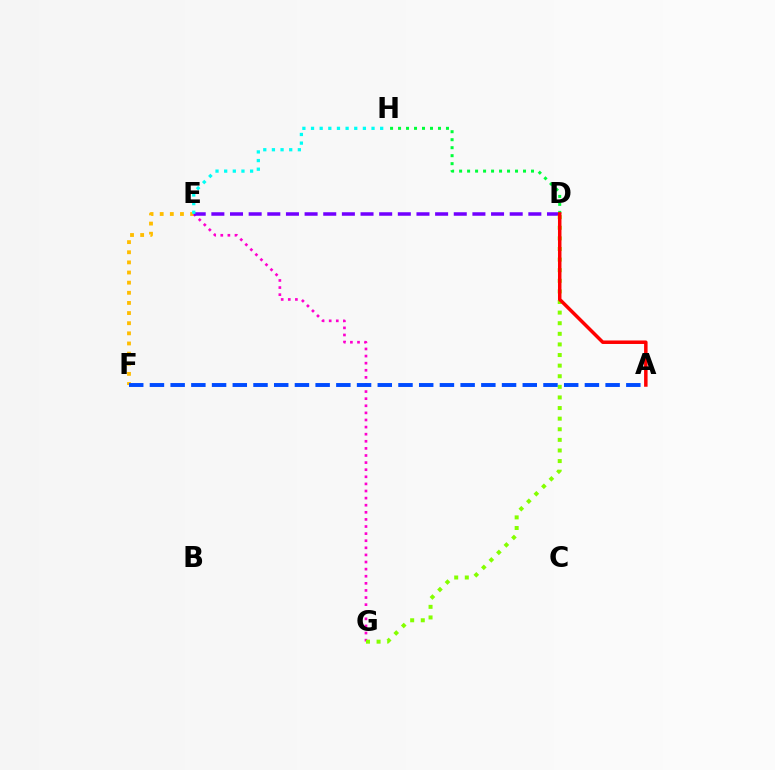{('E', 'F'): [{'color': '#ffbd00', 'line_style': 'dotted', 'thickness': 2.75}], ('E', 'G'): [{'color': '#ff00cf', 'line_style': 'dotted', 'thickness': 1.93}], ('D', 'E'): [{'color': '#7200ff', 'line_style': 'dashed', 'thickness': 2.53}], ('D', 'H'): [{'color': '#00ff39', 'line_style': 'dotted', 'thickness': 2.17}], ('E', 'H'): [{'color': '#00fff6', 'line_style': 'dotted', 'thickness': 2.35}], ('D', 'G'): [{'color': '#84ff00', 'line_style': 'dotted', 'thickness': 2.88}], ('A', 'F'): [{'color': '#004bff', 'line_style': 'dashed', 'thickness': 2.81}], ('A', 'D'): [{'color': '#ff0000', 'line_style': 'solid', 'thickness': 2.51}]}